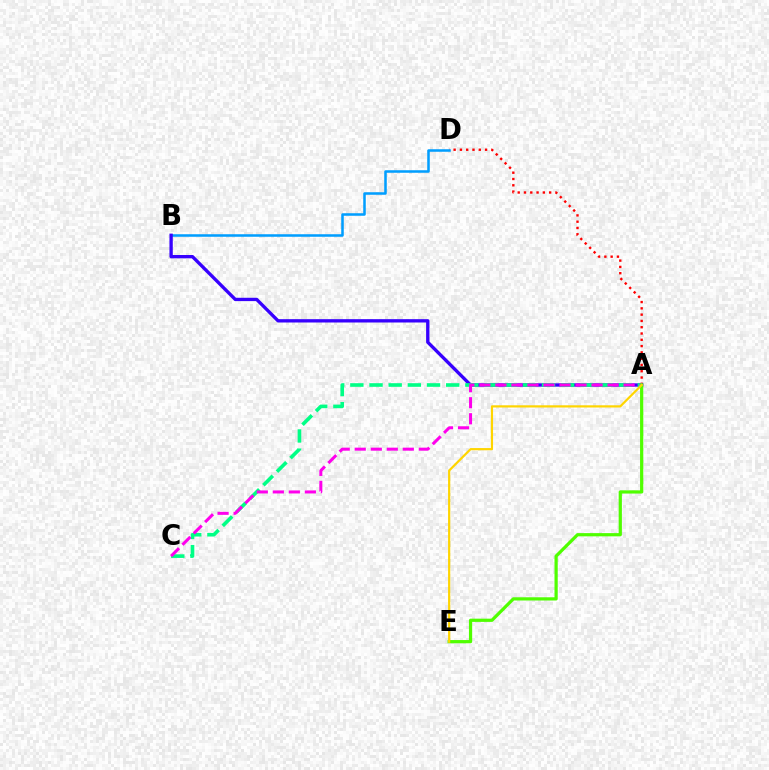{('A', 'D'): [{'color': '#ff0000', 'line_style': 'dotted', 'thickness': 1.71}], ('B', 'D'): [{'color': '#009eff', 'line_style': 'solid', 'thickness': 1.82}], ('A', 'B'): [{'color': '#3700ff', 'line_style': 'solid', 'thickness': 2.4}], ('A', 'C'): [{'color': '#00ff86', 'line_style': 'dashed', 'thickness': 2.6}, {'color': '#ff00ed', 'line_style': 'dashed', 'thickness': 2.18}], ('A', 'E'): [{'color': '#4fff00', 'line_style': 'solid', 'thickness': 2.32}, {'color': '#ffd500', 'line_style': 'solid', 'thickness': 1.59}]}